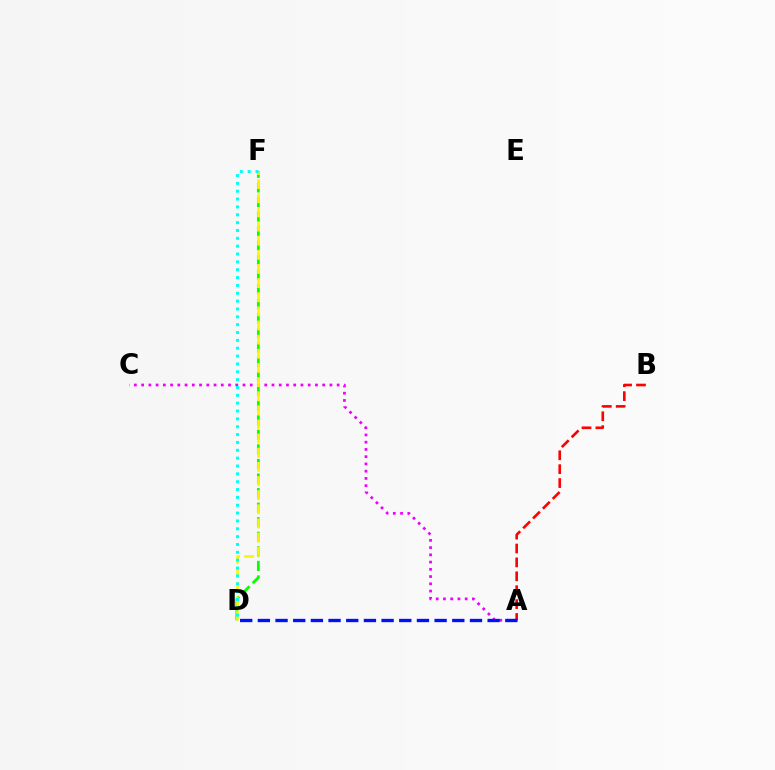{('A', 'B'): [{'color': '#ff0000', 'line_style': 'dashed', 'thickness': 1.89}], ('A', 'C'): [{'color': '#ee00ff', 'line_style': 'dotted', 'thickness': 1.97}], ('D', 'F'): [{'color': '#08ff00', 'line_style': 'dashed', 'thickness': 1.98}, {'color': '#fcf500', 'line_style': 'dashed', 'thickness': 1.92}, {'color': '#00fff6', 'line_style': 'dotted', 'thickness': 2.13}], ('A', 'D'): [{'color': '#0010ff', 'line_style': 'dashed', 'thickness': 2.4}]}